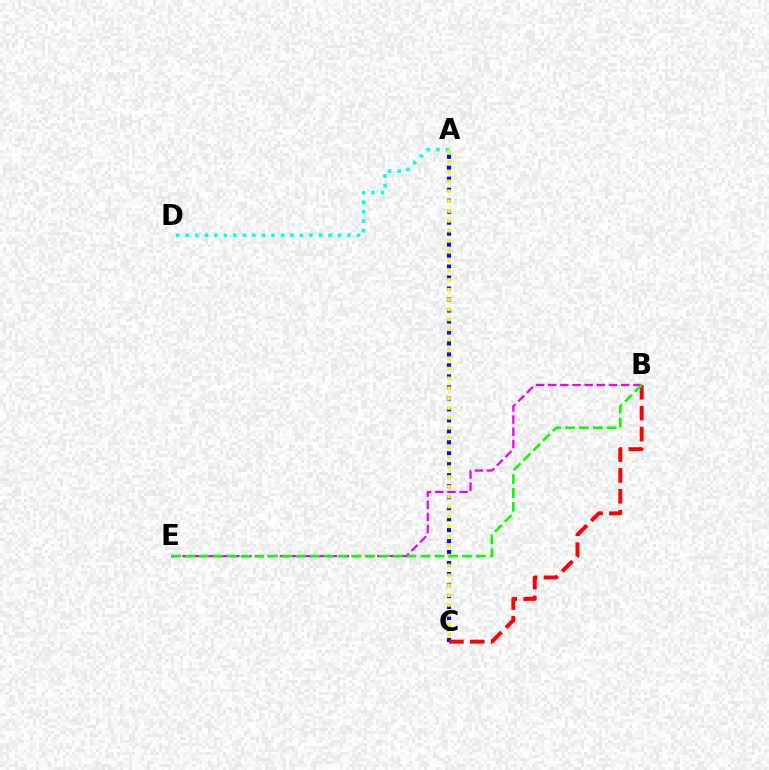{('A', 'D'): [{'color': '#00fff6', 'line_style': 'dotted', 'thickness': 2.59}], ('A', 'C'): [{'color': '#0010ff', 'line_style': 'dotted', 'thickness': 2.98}, {'color': '#fcf500', 'line_style': 'dotted', 'thickness': 2.68}], ('B', 'C'): [{'color': '#ff0000', 'line_style': 'dashed', 'thickness': 2.84}], ('B', 'E'): [{'color': '#ee00ff', 'line_style': 'dashed', 'thickness': 1.65}, {'color': '#08ff00', 'line_style': 'dashed', 'thickness': 1.88}]}